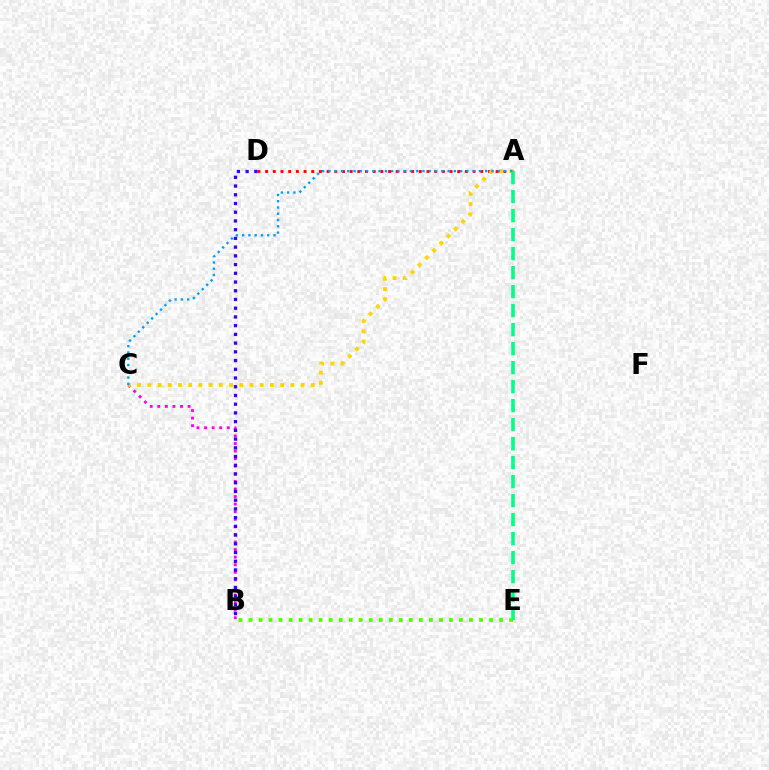{('A', 'D'): [{'color': '#ff0000', 'line_style': 'dotted', 'thickness': 2.09}], ('B', 'C'): [{'color': '#ff00ed', 'line_style': 'dotted', 'thickness': 2.06}], ('B', 'D'): [{'color': '#3700ff', 'line_style': 'dotted', 'thickness': 2.37}], ('A', 'C'): [{'color': '#ffd500', 'line_style': 'dotted', 'thickness': 2.78}, {'color': '#009eff', 'line_style': 'dotted', 'thickness': 1.7}], ('A', 'E'): [{'color': '#00ff86', 'line_style': 'dashed', 'thickness': 2.58}], ('B', 'E'): [{'color': '#4fff00', 'line_style': 'dotted', 'thickness': 2.72}]}